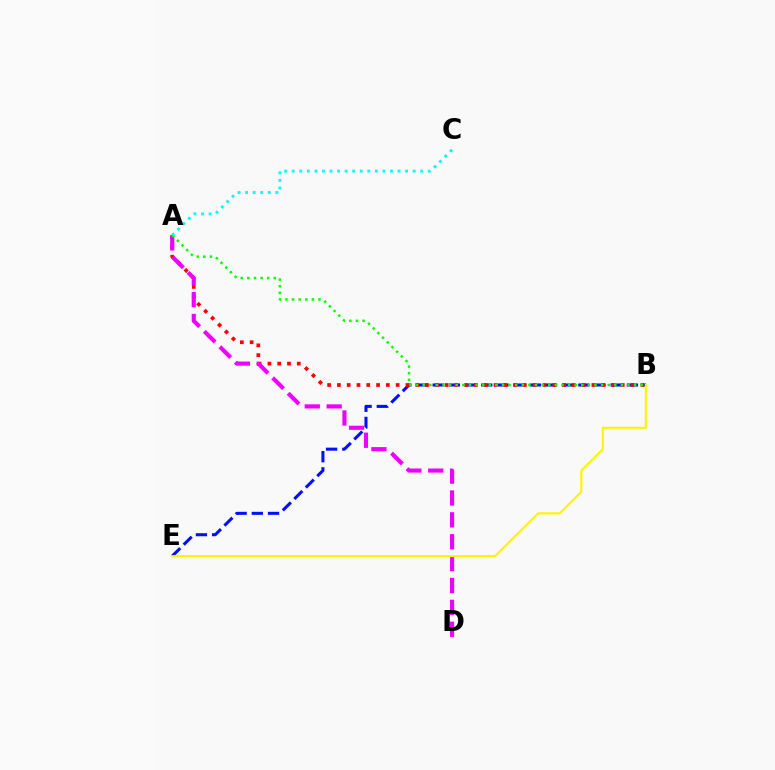{('B', 'E'): [{'color': '#0010ff', 'line_style': 'dashed', 'thickness': 2.2}, {'color': '#fcf500', 'line_style': 'solid', 'thickness': 1.52}], ('A', 'B'): [{'color': '#ff0000', 'line_style': 'dotted', 'thickness': 2.66}, {'color': '#08ff00', 'line_style': 'dotted', 'thickness': 1.8}], ('A', 'D'): [{'color': '#ee00ff', 'line_style': 'dashed', 'thickness': 2.97}], ('A', 'C'): [{'color': '#00fff6', 'line_style': 'dotted', 'thickness': 2.05}]}